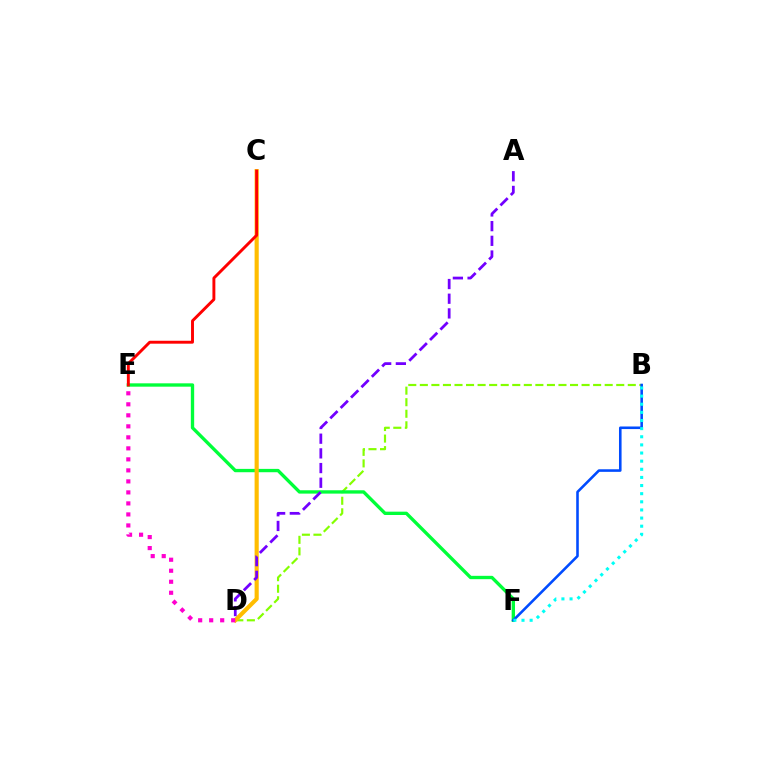{('B', 'D'): [{'color': '#84ff00', 'line_style': 'dashed', 'thickness': 1.57}], ('E', 'F'): [{'color': '#00ff39', 'line_style': 'solid', 'thickness': 2.41}], ('C', 'D'): [{'color': '#ffbd00', 'line_style': 'solid', 'thickness': 2.98}], ('B', 'F'): [{'color': '#004bff', 'line_style': 'solid', 'thickness': 1.86}, {'color': '#00fff6', 'line_style': 'dotted', 'thickness': 2.21}], ('D', 'E'): [{'color': '#ff00cf', 'line_style': 'dotted', 'thickness': 2.99}], ('C', 'E'): [{'color': '#ff0000', 'line_style': 'solid', 'thickness': 2.1}], ('A', 'D'): [{'color': '#7200ff', 'line_style': 'dashed', 'thickness': 2.0}]}